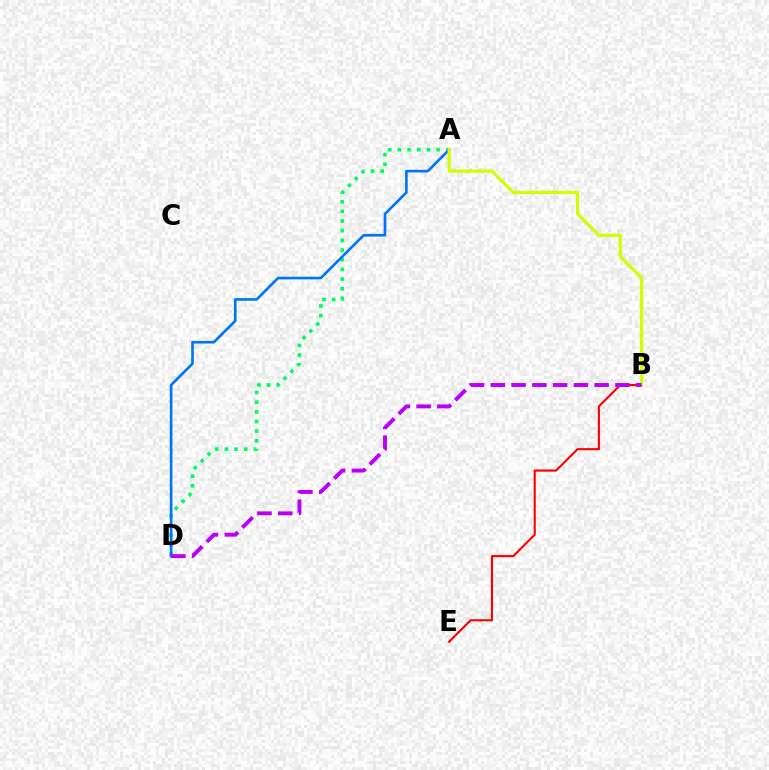{('A', 'D'): [{'color': '#00ff5c', 'line_style': 'dotted', 'thickness': 2.63}, {'color': '#0074ff', 'line_style': 'solid', 'thickness': 1.9}], ('B', 'E'): [{'color': '#ff0000', 'line_style': 'solid', 'thickness': 1.52}], ('A', 'B'): [{'color': '#d1ff00', 'line_style': 'solid', 'thickness': 2.31}], ('B', 'D'): [{'color': '#b900ff', 'line_style': 'dashed', 'thickness': 2.82}]}